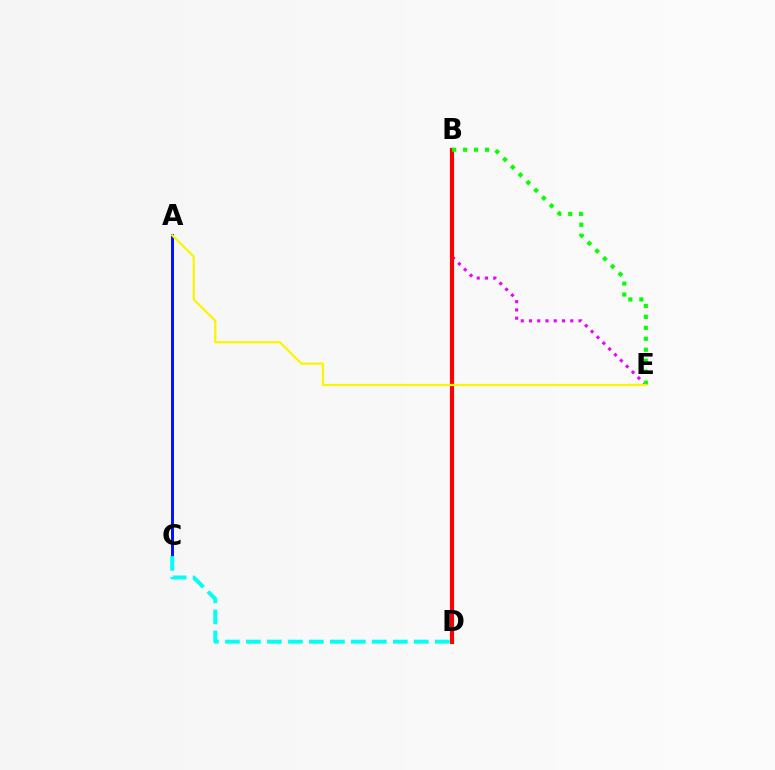{('B', 'E'): [{'color': '#ee00ff', 'line_style': 'dotted', 'thickness': 2.24}, {'color': '#08ff00', 'line_style': 'dotted', 'thickness': 2.98}], ('B', 'D'): [{'color': '#ff0000', 'line_style': 'solid', 'thickness': 2.99}], ('A', 'C'): [{'color': '#0010ff', 'line_style': 'solid', 'thickness': 2.12}], ('C', 'D'): [{'color': '#00fff6', 'line_style': 'dashed', 'thickness': 2.85}], ('A', 'E'): [{'color': '#fcf500', 'line_style': 'solid', 'thickness': 1.61}]}